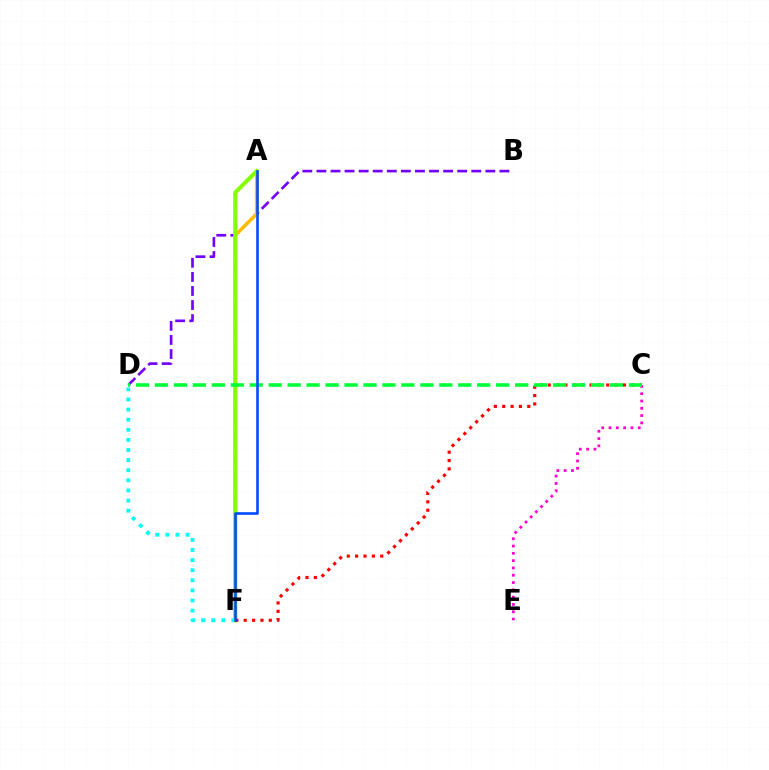{('D', 'F'): [{'color': '#00fff6', 'line_style': 'dotted', 'thickness': 2.75}], ('B', 'D'): [{'color': '#7200ff', 'line_style': 'dashed', 'thickness': 1.91}], ('A', 'F'): [{'color': '#ffbd00', 'line_style': 'solid', 'thickness': 2.52}, {'color': '#84ff00', 'line_style': 'solid', 'thickness': 2.92}, {'color': '#004bff', 'line_style': 'solid', 'thickness': 1.88}], ('C', 'E'): [{'color': '#ff00cf', 'line_style': 'dotted', 'thickness': 1.98}], ('C', 'F'): [{'color': '#ff0000', 'line_style': 'dotted', 'thickness': 2.27}], ('C', 'D'): [{'color': '#00ff39', 'line_style': 'dashed', 'thickness': 2.58}]}